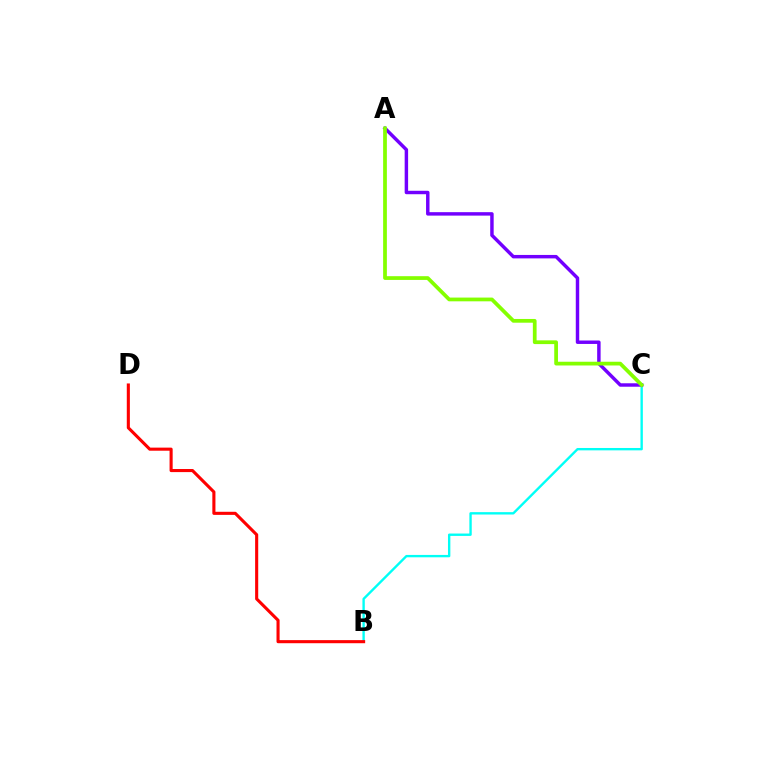{('B', 'C'): [{'color': '#00fff6', 'line_style': 'solid', 'thickness': 1.71}], ('B', 'D'): [{'color': '#ff0000', 'line_style': 'solid', 'thickness': 2.23}], ('A', 'C'): [{'color': '#7200ff', 'line_style': 'solid', 'thickness': 2.48}, {'color': '#84ff00', 'line_style': 'solid', 'thickness': 2.69}]}